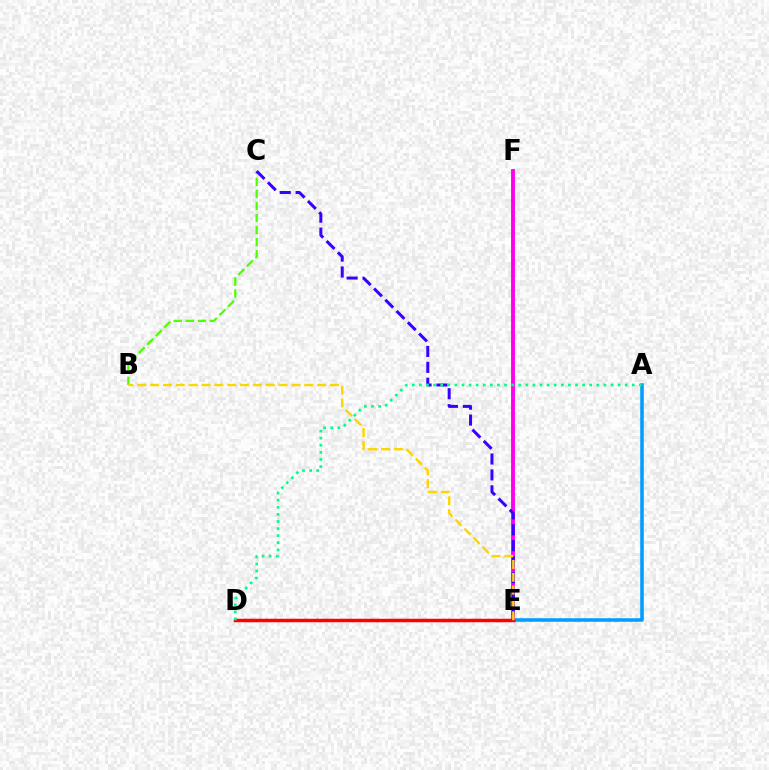{('A', 'E'): [{'color': '#009eff', 'line_style': 'solid', 'thickness': 2.56}], ('E', 'F'): [{'color': '#ff00ed', 'line_style': 'solid', 'thickness': 2.8}], ('D', 'E'): [{'color': '#ff0000', 'line_style': 'solid', 'thickness': 2.52}], ('B', 'C'): [{'color': '#4fff00', 'line_style': 'dashed', 'thickness': 1.64}], ('C', 'E'): [{'color': '#3700ff', 'line_style': 'dashed', 'thickness': 2.16}], ('A', 'D'): [{'color': '#00ff86', 'line_style': 'dotted', 'thickness': 1.93}], ('B', 'E'): [{'color': '#ffd500', 'line_style': 'dashed', 'thickness': 1.74}]}